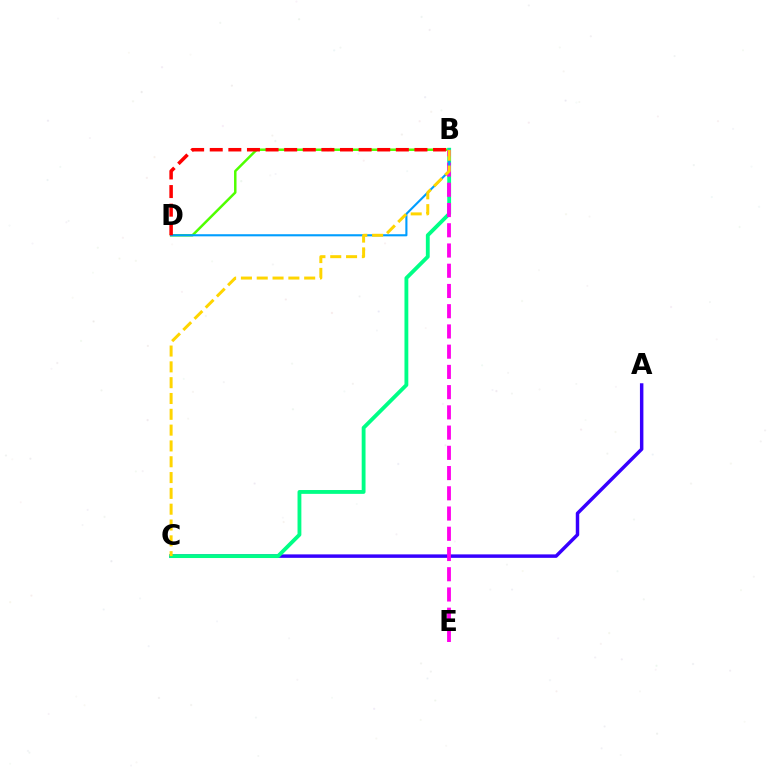{('B', 'D'): [{'color': '#4fff00', 'line_style': 'solid', 'thickness': 1.79}, {'color': '#009eff', 'line_style': 'solid', 'thickness': 1.52}, {'color': '#ff0000', 'line_style': 'dashed', 'thickness': 2.53}], ('A', 'C'): [{'color': '#3700ff', 'line_style': 'solid', 'thickness': 2.49}], ('B', 'C'): [{'color': '#00ff86', 'line_style': 'solid', 'thickness': 2.77}, {'color': '#ffd500', 'line_style': 'dashed', 'thickness': 2.15}], ('B', 'E'): [{'color': '#ff00ed', 'line_style': 'dashed', 'thickness': 2.75}]}